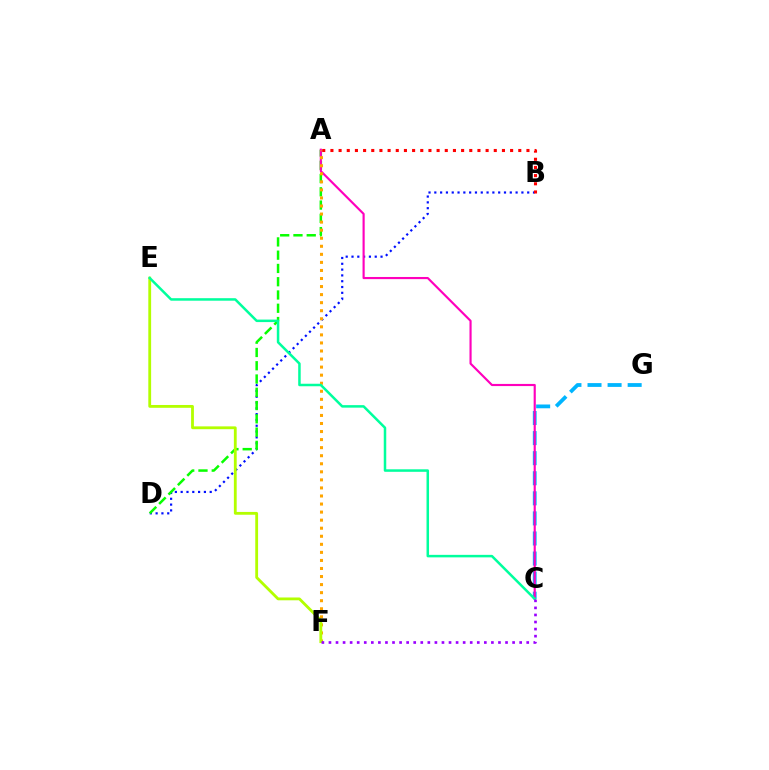{('C', 'G'): [{'color': '#00b5ff', 'line_style': 'dashed', 'thickness': 2.73}], ('B', 'D'): [{'color': '#0010ff', 'line_style': 'dotted', 'thickness': 1.58}], ('A', 'D'): [{'color': '#08ff00', 'line_style': 'dashed', 'thickness': 1.8}], ('A', 'C'): [{'color': '#ff00bd', 'line_style': 'solid', 'thickness': 1.55}], ('A', 'F'): [{'color': '#ffa500', 'line_style': 'dotted', 'thickness': 2.19}], ('E', 'F'): [{'color': '#b3ff00', 'line_style': 'solid', 'thickness': 2.03}], ('A', 'B'): [{'color': '#ff0000', 'line_style': 'dotted', 'thickness': 2.22}], ('C', 'E'): [{'color': '#00ff9d', 'line_style': 'solid', 'thickness': 1.81}], ('C', 'F'): [{'color': '#9b00ff', 'line_style': 'dotted', 'thickness': 1.92}]}